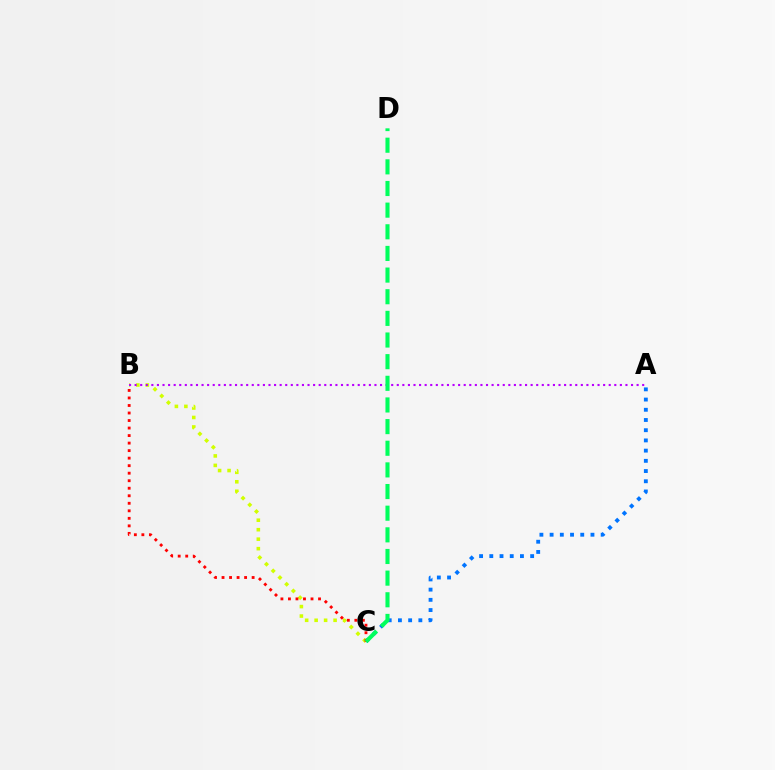{('A', 'C'): [{'color': '#0074ff', 'line_style': 'dotted', 'thickness': 2.77}], ('B', 'C'): [{'color': '#d1ff00', 'line_style': 'dotted', 'thickness': 2.58}, {'color': '#ff0000', 'line_style': 'dotted', 'thickness': 2.04}], ('A', 'B'): [{'color': '#b900ff', 'line_style': 'dotted', 'thickness': 1.52}], ('C', 'D'): [{'color': '#00ff5c', 'line_style': 'dashed', 'thickness': 2.94}]}